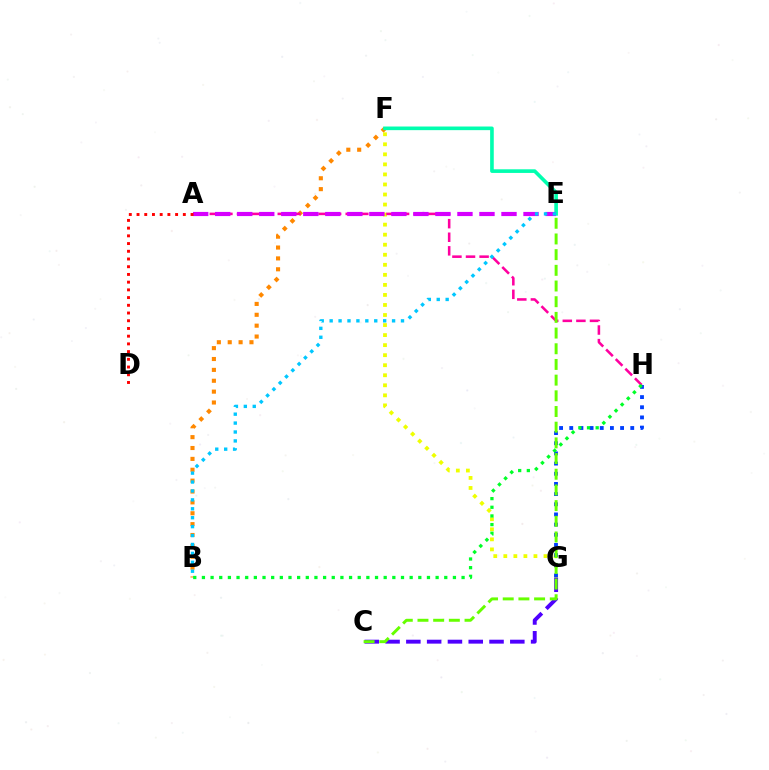{('C', 'G'): [{'color': '#4f00ff', 'line_style': 'dashed', 'thickness': 2.82}], ('B', 'F'): [{'color': '#ff8800', 'line_style': 'dotted', 'thickness': 2.95}], ('E', 'F'): [{'color': '#00ffaf', 'line_style': 'solid', 'thickness': 2.62}], ('F', 'G'): [{'color': '#eeff00', 'line_style': 'dotted', 'thickness': 2.73}], ('A', 'H'): [{'color': '#ff00a0', 'line_style': 'dashed', 'thickness': 1.85}], ('A', 'E'): [{'color': '#d600ff', 'line_style': 'dashed', 'thickness': 2.99}], ('G', 'H'): [{'color': '#003fff', 'line_style': 'dotted', 'thickness': 2.76}], ('C', 'E'): [{'color': '#66ff00', 'line_style': 'dashed', 'thickness': 2.13}], ('B', 'E'): [{'color': '#00c7ff', 'line_style': 'dotted', 'thickness': 2.42}], ('A', 'D'): [{'color': '#ff0000', 'line_style': 'dotted', 'thickness': 2.1}], ('B', 'H'): [{'color': '#00ff27', 'line_style': 'dotted', 'thickness': 2.35}]}